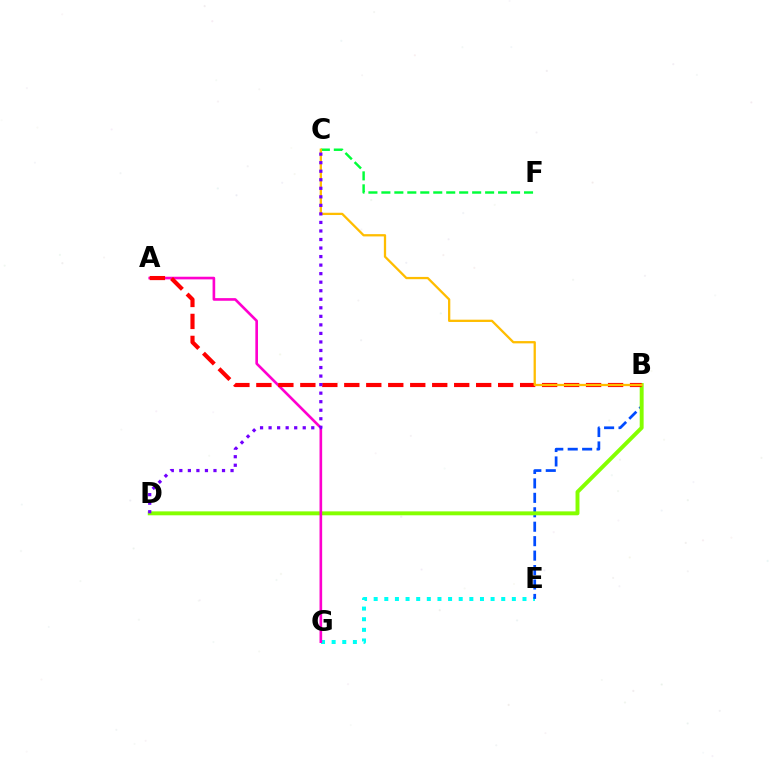{('E', 'G'): [{'color': '#00fff6', 'line_style': 'dotted', 'thickness': 2.89}], ('B', 'E'): [{'color': '#004bff', 'line_style': 'dashed', 'thickness': 1.96}], ('C', 'F'): [{'color': '#00ff39', 'line_style': 'dashed', 'thickness': 1.76}], ('B', 'D'): [{'color': '#84ff00', 'line_style': 'solid', 'thickness': 2.83}], ('A', 'G'): [{'color': '#ff00cf', 'line_style': 'solid', 'thickness': 1.9}], ('A', 'B'): [{'color': '#ff0000', 'line_style': 'dashed', 'thickness': 2.99}], ('B', 'C'): [{'color': '#ffbd00', 'line_style': 'solid', 'thickness': 1.64}], ('C', 'D'): [{'color': '#7200ff', 'line_style': 'dotted', 'thickness': 2.32}]}